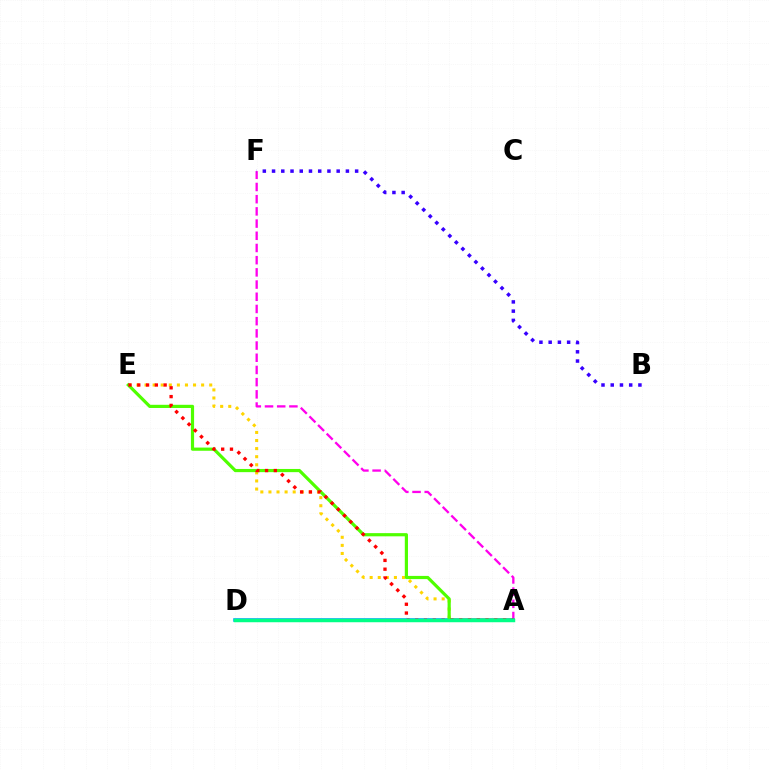{('A', 'F'): [{'color': '#ff00ed', 'line_style': 'dashed', 'thickness': 1.66}], ('A', 'E'): [{'color': '#ffd500', 'line_style': 'dotted', 'thickness': 2.2}, {'color': '#4fff00', 'line_style': 'solid', 'thickness': 2.29}, {'color': '#ff0000', 'line_style': 'dotted', 'thickness': 2.39}], ('A', 'D'): [{'color': '#009eff', 'line_style': 'solid', 'thickness': 2.55}, {'color': '#00ff86', 'line_style': 'solid', 'thickness': 2.5}], ('B', 'F'): [{'color': '#3700ff', 'line_style': 'dotted', 'thickness': 2.51}]}